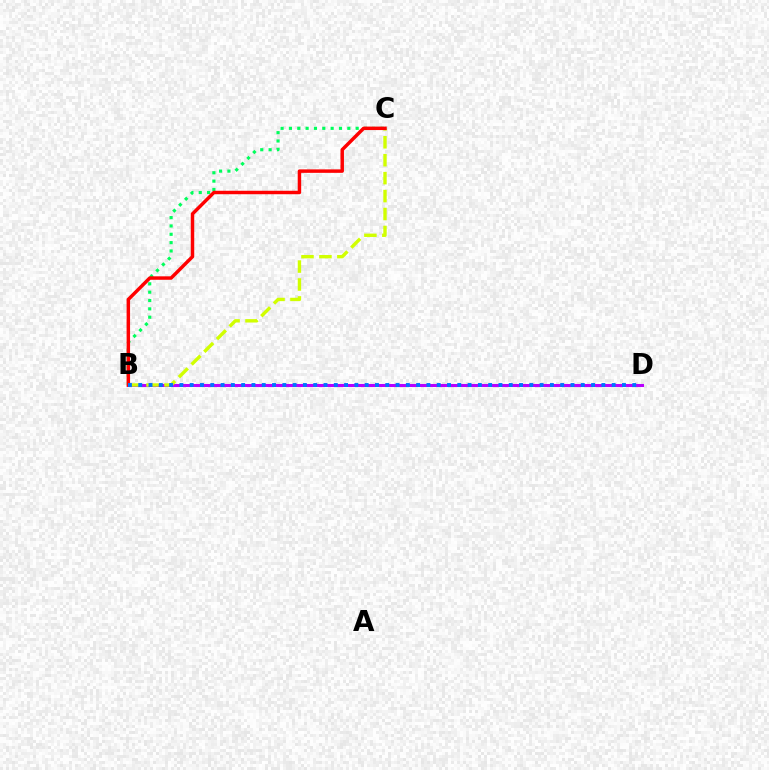{('B', 'C'): [{'color': '#00ff5c', 'line_style': 'dotted', 'thickness': 2.27}, {'color': '#d1ff00', 'line_style': 'dashed', 'thickness': 2.44}, {'color': '#ff0000', 'line_style': 'solid', 'thickness': 2.49}], ('B', 'D'): [{'color': '#b900ff', 'line_style': 'solid', 'thickness': 2.19}, {'color': '#0074ff', 'line_style': 'dotted', 'thickness': 2.8}]}